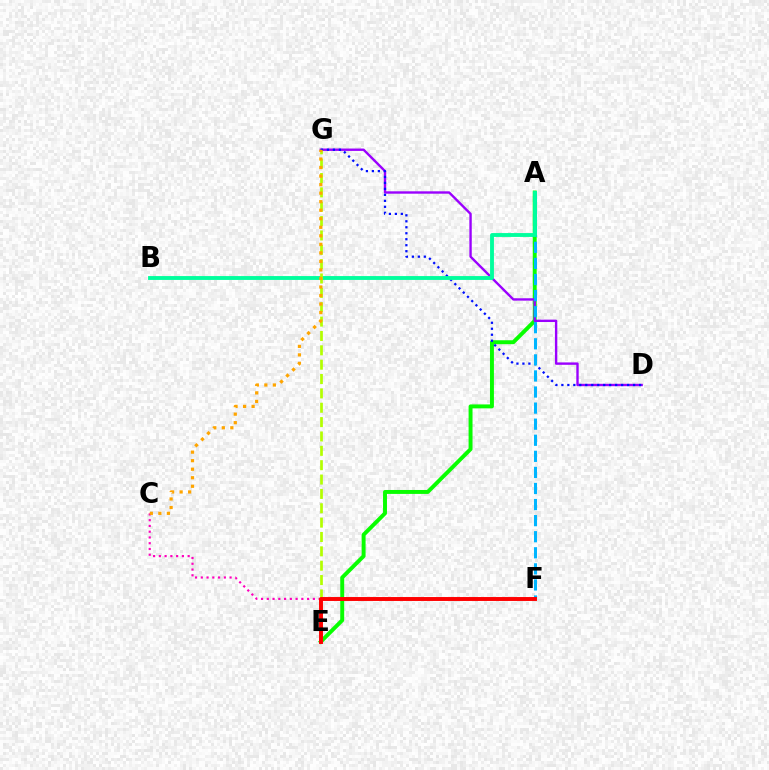{('A', 'E'): [{'color': '#08ff00', 'line_style': 'solid', 'thickness': 2.83}], ('D', 'G'): [{'color': '#9b00ff', 'line_style': 'solid', 'thickness': 1.72}, {'color': '#0010ff', 'line_style': 'dotted', 'thickness': 1.62}], ('A', 'F'): [{'color': '#00b5ff', 'line_style': 'dashed', 'thickness': 2.18}], ('A', 'B'): [{'color': '#00ff9d', 'line_style': 'solid', 'thickness': 2.78}], ('C', 'F'): [{'color': '#ff00bd', 'line_style': 'dotted', 'thickness': 1.56}], ('E', 'G'): [{'color': '#b3ff00', 'line_style': 'dashed', 'thickness': 1.95}], ('E', 'F'): [{'color': '#ff0000', 'line_style': 'solid', 'thickness': 2.83}], ('C', 'G'): [{'color': '#ffa500', 'line_style': 'dotted', 'thickness': 2.32}]}